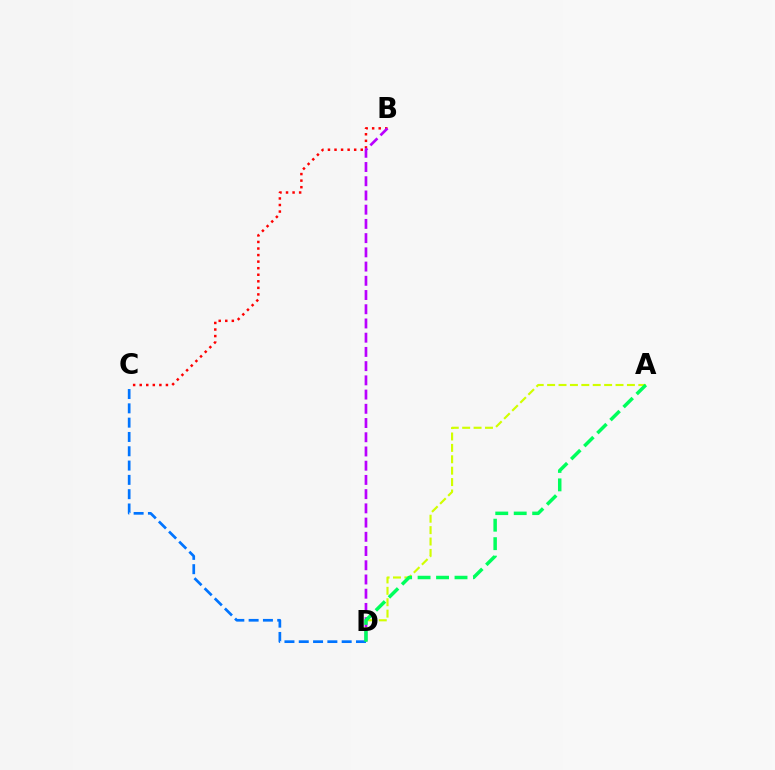{('B', 'C'): [{'color': '#ff0000', 'line_style': 'dotted', 'thickness': 1.78}], ('A', 'D'): [{'color': '#d1ff00', 'line_style': 'dashed', 'thickness': 1.55}, {'color': '#00ff5c', 'line_style': 'dashed', 'thickness': 2.51}], ('B', 'D'): [{'color': '#b900ff', 'line_style': 'dashed', 'thickness': 1.93}], ('C', 'D'): [{'color': '#0074ff', 'line_style': 'dashed', 'thickness': 1.94}]}